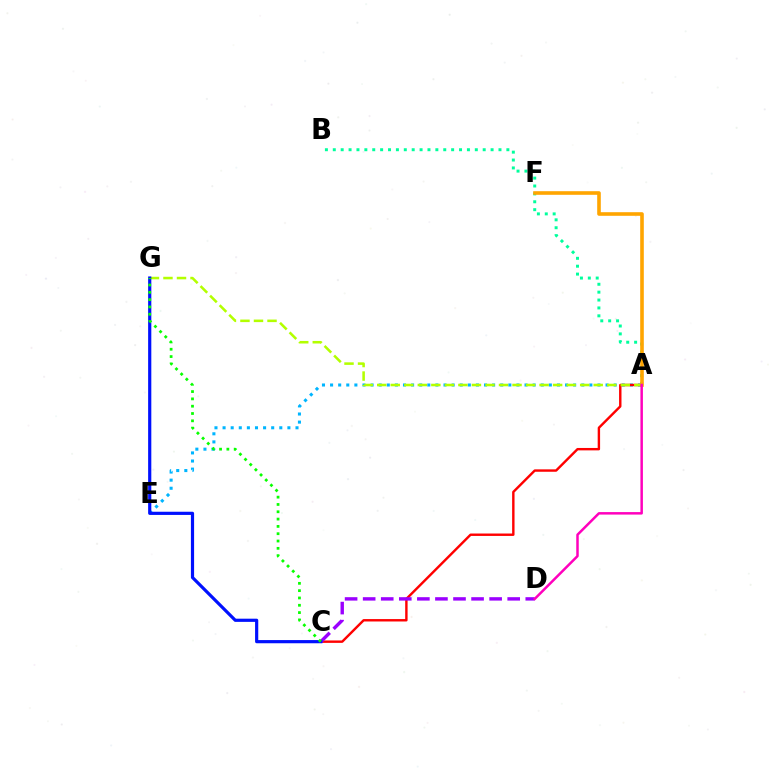{('A', 'E'): [{'color': '#00b5ff', 'line_style': 'dotted', 'thickness': 2.2}], ('A', 'C'): [{'color': '#ff0000', 'line_style': 'solid', 'thickness': 1.74}], ('A', 'B'): [{'color': '#00ff9d', 'line_style': 'dotted', 'thickness': 2.14}], ('A', 'G'): [{'color': '#b3ff00', 'line_style': 'dashed', 'thickness': 1.84}], ('A', 'F'): [{'color': '#ffa500', 'line_style': 'solid', 'thickness': 2.6}], ('C', 'D'): [{'color': '#9b00ff', 'line_style': 'dashed', 'thickness': 2.45}], ('A', 'D'): [{'color': '#ff00bd', 'line_style': 'solid', 'thickness': 1.79}], ('C', 'G'): [{'color': '#0010ff', 'line_style': 'solid', 'thickness': 2.29}, {'color': '#08ff00', 'line_style': 'dotted', 'thickness': 1.99}]}